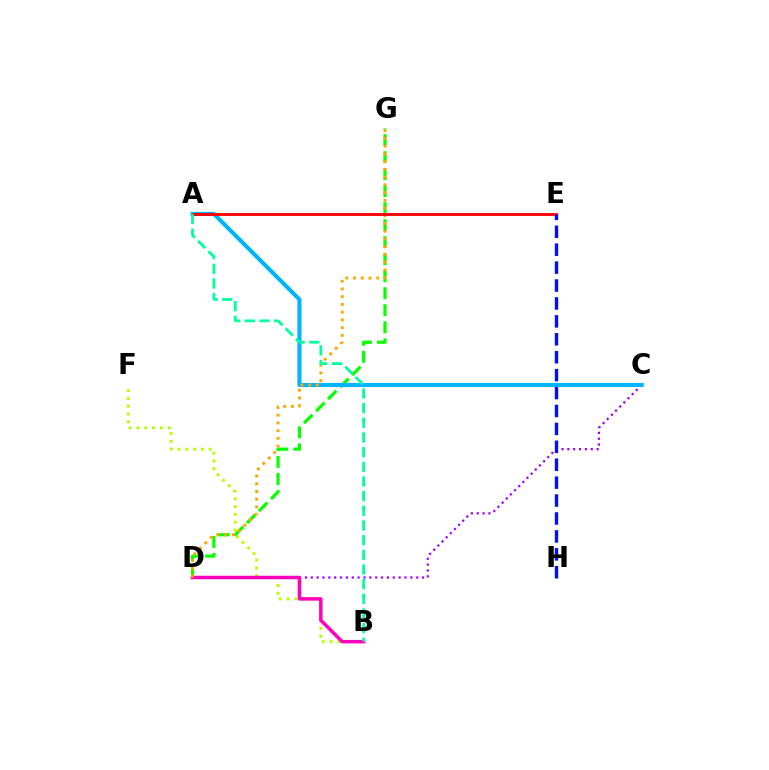{('D', 'G'): [{'color': '#08ff00', 'line_style': 'dashed', 'thickness': 2.31}, {'color': '#ffa500', 'line_style': 'dotted', 'thickness': 2.1}], ('C', 'D'): [{'color': '#9b00ff', 'line_style': 'dotted', 'thickness': 1.59}], ('B', 'F'): [{'color': '#b3ff00', 'line_style': 'dotted', 'thickness': 2.12}], ('A', 'C'): [{'color': '#00b5ff', 'line_style': 'solid', 'thickness': 2.94}], ('B', 'D'): [{'color': '#ff00bd', 'line_style': 'solid', 'thickness': 2.5}], ('A', 'E'): [{'color': '#ff0000', 'line_style': 'solid', 'thickness': 2.04}], ('A', 'B'): [{'color': '#00ff9d', 'line_style': 'dashed', 'thickness': 1.99}], ('E', 'H'): [{'color': '#0010ff', 'line_style': 'dashed', 'thickness': 2.43}]}